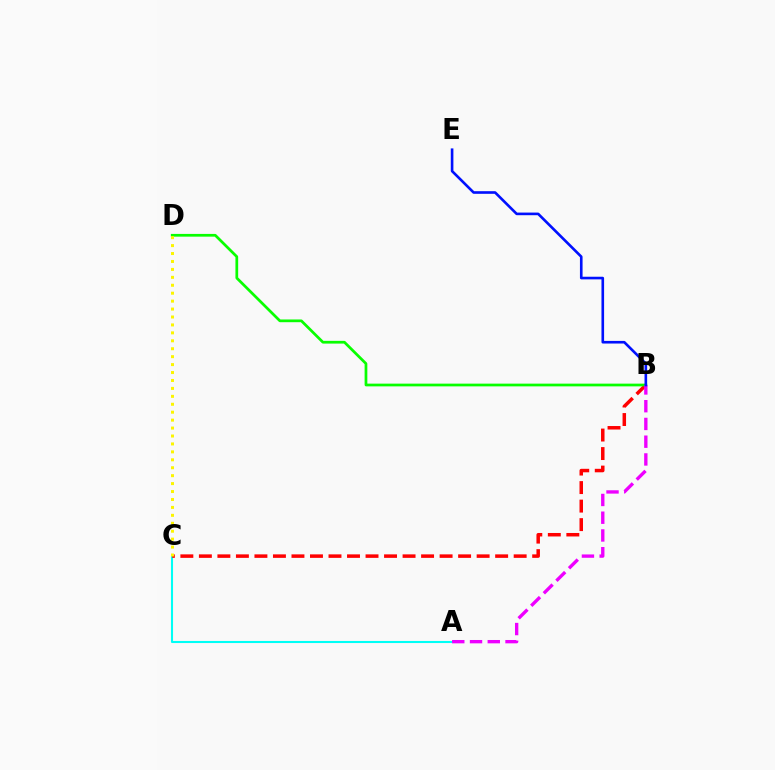{('A', 'C'): [{'color': '#00fff6', 'line_style': 'solid', 'thickness': 1.5}], ('B', 'C'): [{'color': '#ff0000', 'line_style': 'dashed', 'thickness': 2.52}], ('B', 'D'): [{'color': '#08ff00', 'line_style': 'solid', 'thickness': 1.97}], ('C', 'D'): [{'color': '#fcf500', 'line_style': 'dotted', 'thickness': 2.16}], ('A', 'B'): [{'color': '#ee00ff', 'line_style': 'dashed', 'thickness': 2.41}], ('B', 'E'): [{'color': '#0010ff', 'line_style': 'solid', 'thickness': 1.89}]}